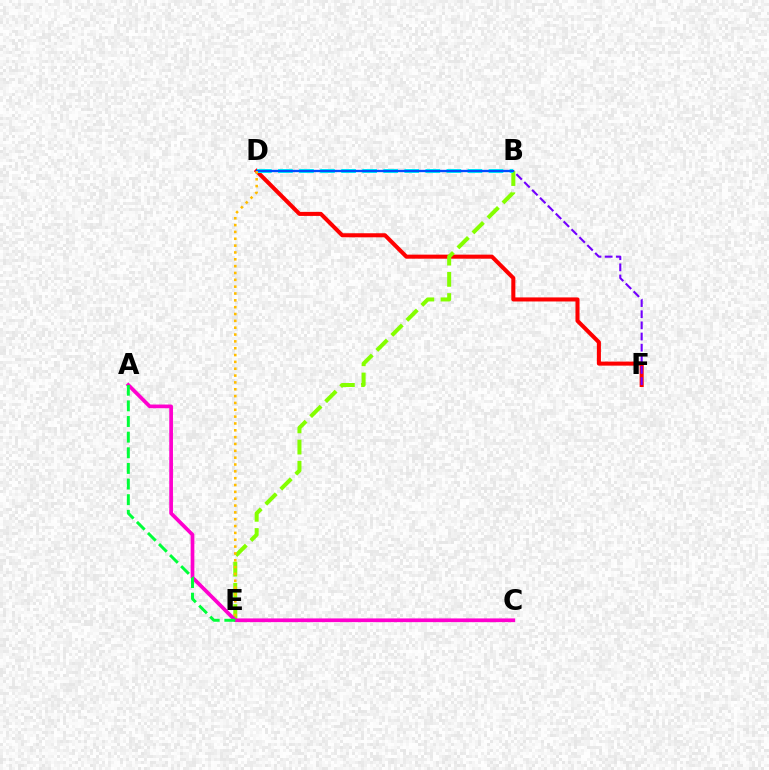{('D', 'F'): [{'color': '#ff0000', 'line_style': 'solid', 'thickness': 2.92}], ('B', 'F'): [{'color': '#7200ff', 'line_style': 'dashed', 'thickness': 1.51}], ('B', 'E'): [{'color': '#84ff00', 'line_style': 'dashed', 'thickness': 2.88}], ('A', 'C'): [{'color': '#ff00cf', 'line_style': 'solid', 'thickness': 2.67}], ('A', 'E'): [{'color': '#00ff39', 'line_style': 'dashed', 'thickness': 2.12}], ('B', 'D'): [{'color': '#00fff6', 'line_style': 'dashed', 'thickness': 2.86}, {'color': '#004bff', 'line_style': 'solid', 'thickness': 1.69}], ('D', 'E'): [{'color': '#ffbd00', 'line_style': 'dotted', 'thickness': 1.86}]}